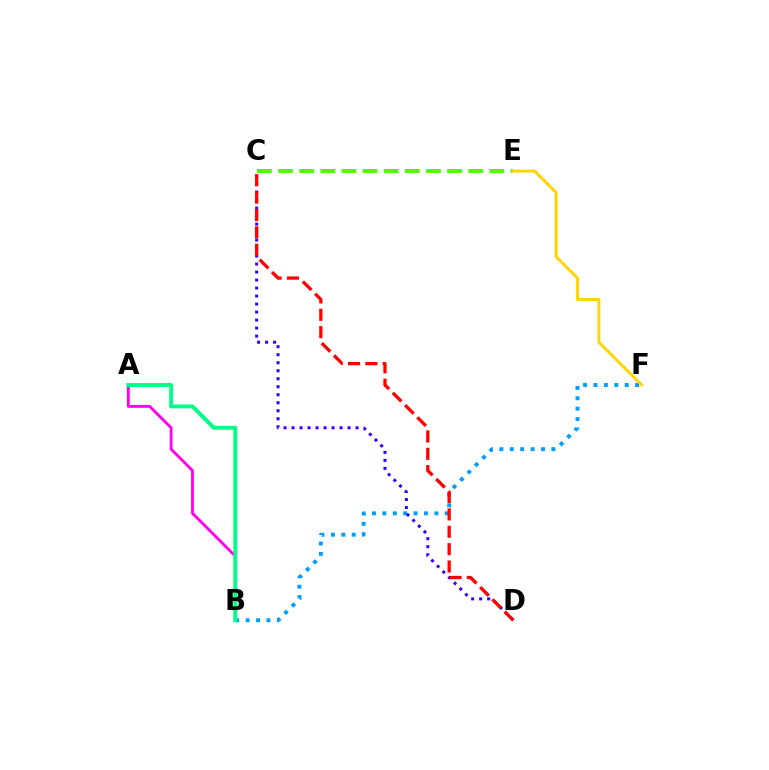{('B', 'F'): [{'color': '#009eff', 'line_style': 'dotted', 'thickness': 2.83}], ('A', 'B'): [{'color': '#ff00ed', 'line_style': 'solid', 'thickness': 2.04}, {'color': '#00ff86', 'line_style': 'solid', 'thickness': 2.81}], ('C', 'D'): [{'color': '#3700ff', 'line_style': 'dotted', 'thickness': 2.17}, {'color': '#ff0000', 'line_style': 'dashed', 'thickness': 2.36}], ('C', 'E'): [{'color': '#4fff00', 'line_style': 'dashed', 'thickness': 2.87}], ('E', 'F'): [{'color': '#ffd500', 'line_style': 'solid', 'thickness': 2.11}]}